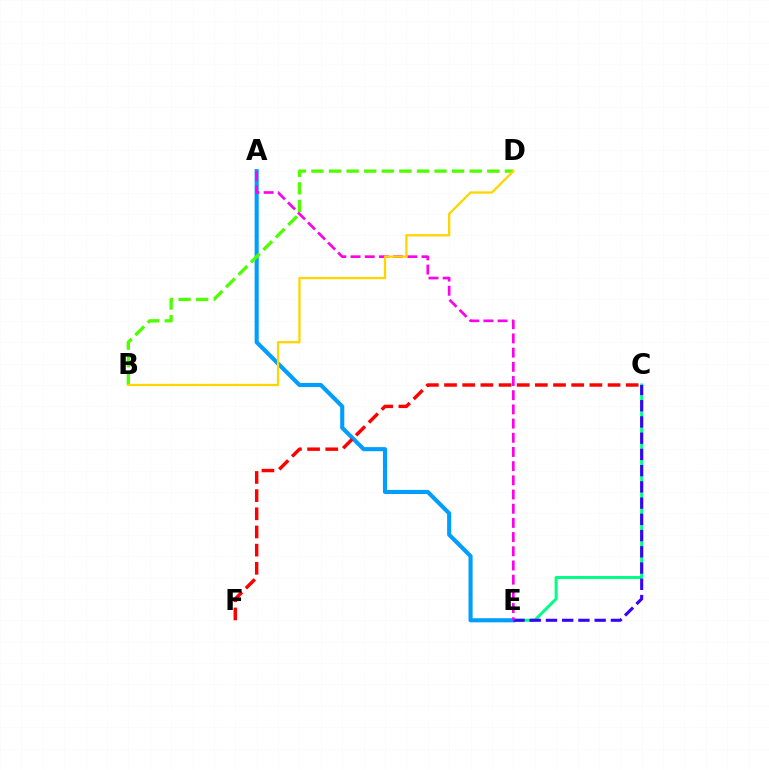{('C', 'E'): [{'color': '#00ff86', 'line_style': 'solid', 'thickness': 2.17}, {'color': '#3700ff', 'line_style': 'dashed', 'thickness': 2.21}], ('A', 'E'): [{'color': '#009eff', 'line_style': 'solid', 'thickness': 2.96}, {'color': '#ff00ed', 'line_style': 'dashed', 'thickness': 1.93}], ('B', 'D'): [{'color': '#4fff00', 'line_style': 'dashed', 'thickness': 2.39}, {'color': '#ffd500', 'line_style': 'solid', 'thickness': 1.64}], ('C', 'F'): [{'color': '#ff0000', 'line_style': 'dashed', 'thickness': 2.47}]}